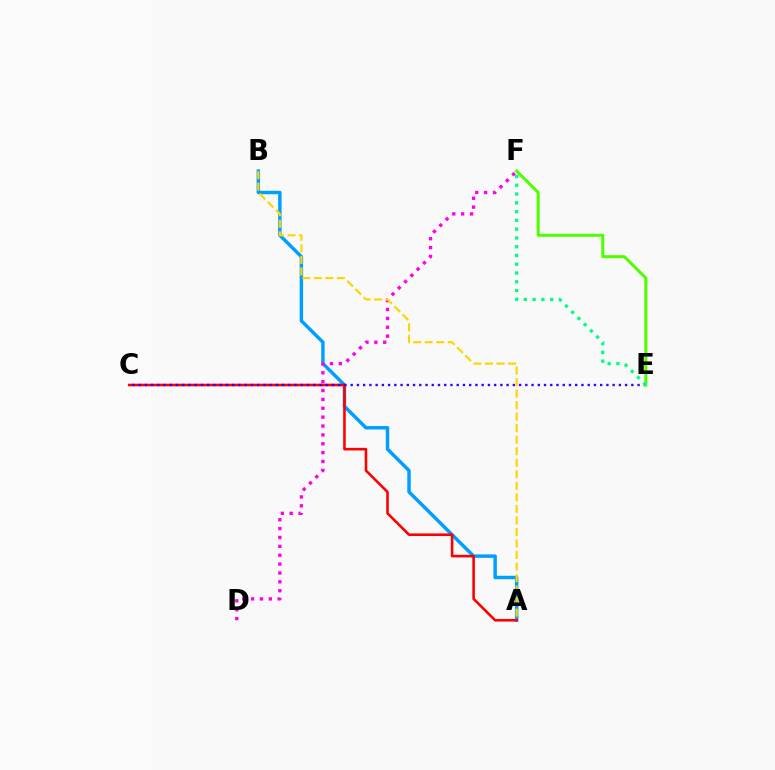{('A', 'B'): [{'color': '#009eff', 'line_style': 'solid', 'thickness': 2.49}, {'color': '#ffd500', 'line_style': 'dashed', 'thickness': 1.57}], ('A', 'C'): [{'color': '#ff0000', 'line_style': 'solid', 'thickness': 1.87}], ('D', 'F'): [{'color': '#ff00ed', 'line_style': 'dotted', 'thickness': 2.41}], ('C', 'E'): [{'color': '#3700ff', 'line_style': 'dotted', 'thickness': 1.69}], ('E', 'F'): [{'color': '#4fff00', 'line_style': 'solid', 'thickness': 2.18}, {'color': '#00ff86', 'line_style': 'dotted', 'thickness': 2.38}]}